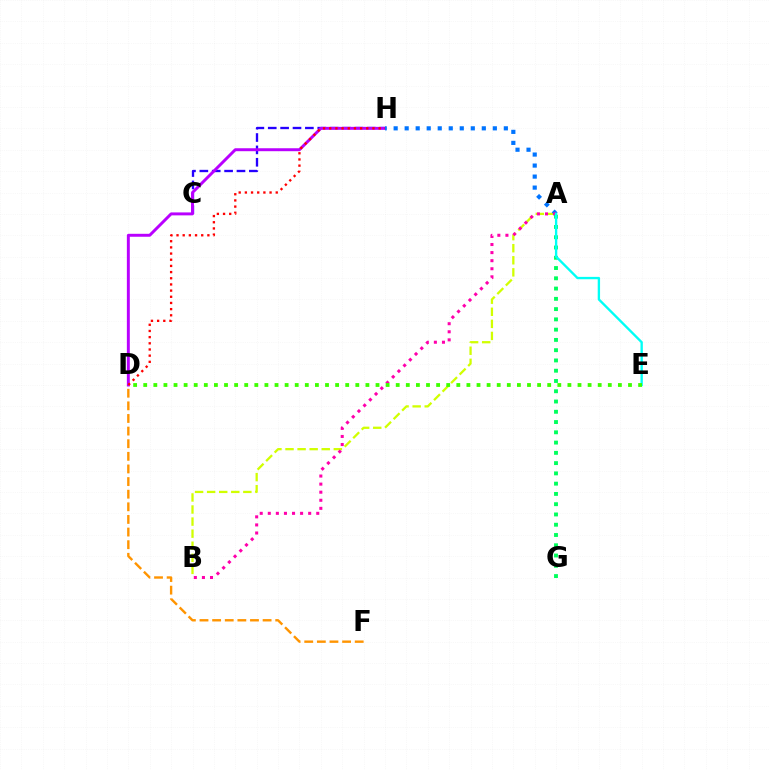{('C', 'H'): [{'color': '#2500ff', 'line_style': 'dashed', 'thickness': 1.68}], ('D', 'H'): [{'color': '#b900ff', 'line_style': 'solid', 'thickness': 2.12}, {'color': '#ff0000', 'line_style': 'dotted', 'thickness': 1.68}], ('A', 'B'): [{'color': '#d1ff00', 'line_style': 'dashed', 'thickness': 1.64}, {'color': '#ff00ac', 'line_style': 'dotted', 'thickness': 2.19}], ('A', 'H'): [{'color': '#0074ff', 'line_style': 'dotted', 'thickness': 2.99}], ('A', 'G'): [{'color': '#00ff5c', 'line_style': 'dotted', 'thickness': 2.79}], ('A', 'E'): [{'color': '#00fff6', 'line_style': 'solid', 'thickness': 1.7}], ('D', 'E'): [{'color': '#3dff00', 'line_style': 'dotted', 'thickness': 2.74}], ('D', 'F'): [{'color': '#ff9400', 'line_style': 'dashed', 'thickness': 1.71}]}